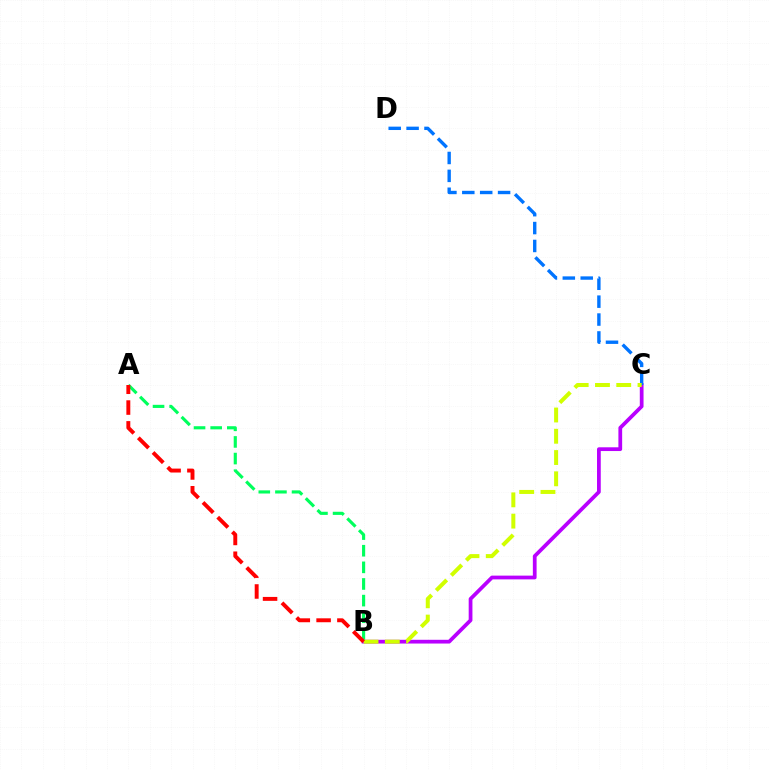{('B', 'C'): [{'color': '#b900ff', 'line_style': 'solid', 'thickness': 2.7}, {'color': '#d1ff00', 'line_style': 'dashed', 'thickness': 2.89}], ('C', 'D'): [{'color': '#0074ff', 'line_style': 'dashed', 'thickness': 2.43}], ('A', 'B'): [{'color': '#00ff5c', 'line_style': 'dashed', 'thickness': 2.26}, {'color': '#ff0000', 'line_style': 'dashed', 'thickness': 2.83}]}